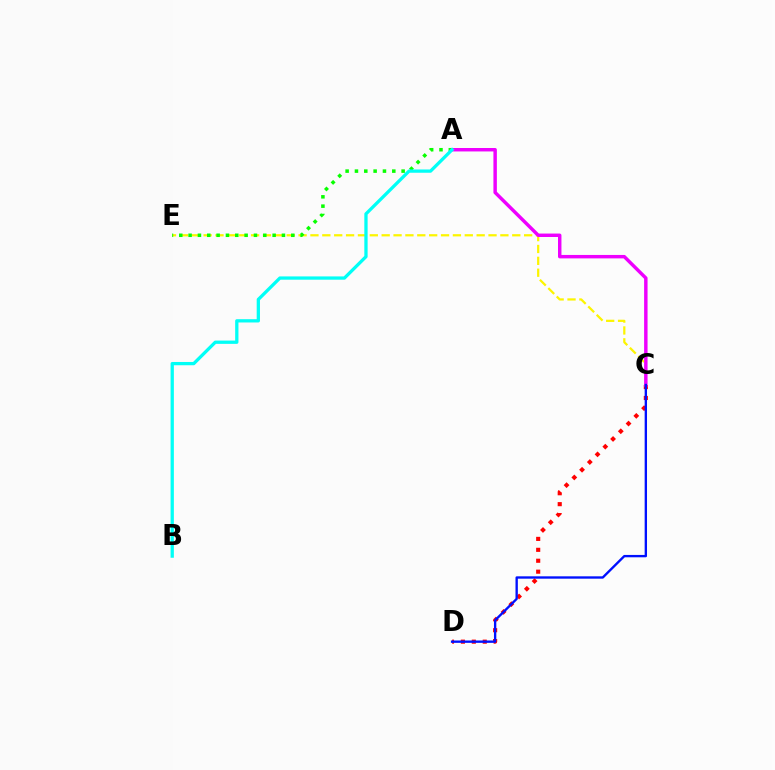{('C', 'E'): [{'color': '#fcf500', 'line_style': 'dashed', 'thickness': 1.61}], ('C', 'D'): [{'color': '#ff0000', 'line_style': 'dotted', 'thickness': 2.97}, {'color': '#0010ff', 'line_style': 'solid', 'thickness': 1.7}], ('A', 'C'): [{'color': '#ee00ff', 'line_style': 'solid', 'thickness': 2.48}], ('A', 'E'): [{'color': '#08ff00', 'line_style': 'dotted', 'thickness': 2.54}], ('A', 'B'): [{'color': '#00fff6', 'line_style': 'solid', 'thickness': 2.36}]}